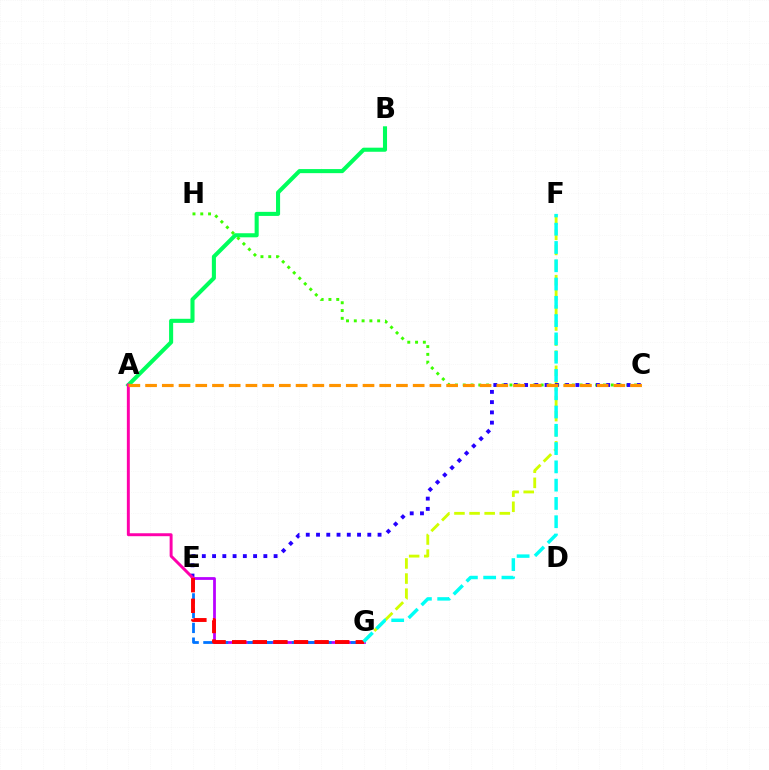{('A', 'B'): [{'color': '#00ff5c', 'line_style': 'solid', 'thickness': 2.93}], ('E', 'G'): [{'color': '#b900ff', 'line_style': 'solid', 'thickness': 1.99}, {'color': '#0074ff', 'line_style': 'dashed', 'thickness': 2.0}, {'color': '#ff0000', 'line_style': 'dashed', 'thickness': 2.8}], ('C', 'H'): [{'color': '#3dff00', 'line_style': 'dotted', 'thickness': 2.12}], ('F', 'G'): [{'color': '#d1ff00', 'line_style': 'dashed', 'thickness': 2.05}, {'color': '#00fff6', 'line_style': 'dashed', 'thickness': 2.48}], ('C', 'E'): [{'color': '#2500ff', 'line_style': 'dotted', 'thickness': 2.79}], ('A', 'E'): [{'color': '#ff00ac', 'line_style': 'solid', 'thickness': 2.12}], ('A', 'C'): [{'color': '#ff9400', 'line_style': 'dashed', 'thickness': 2.27}]}